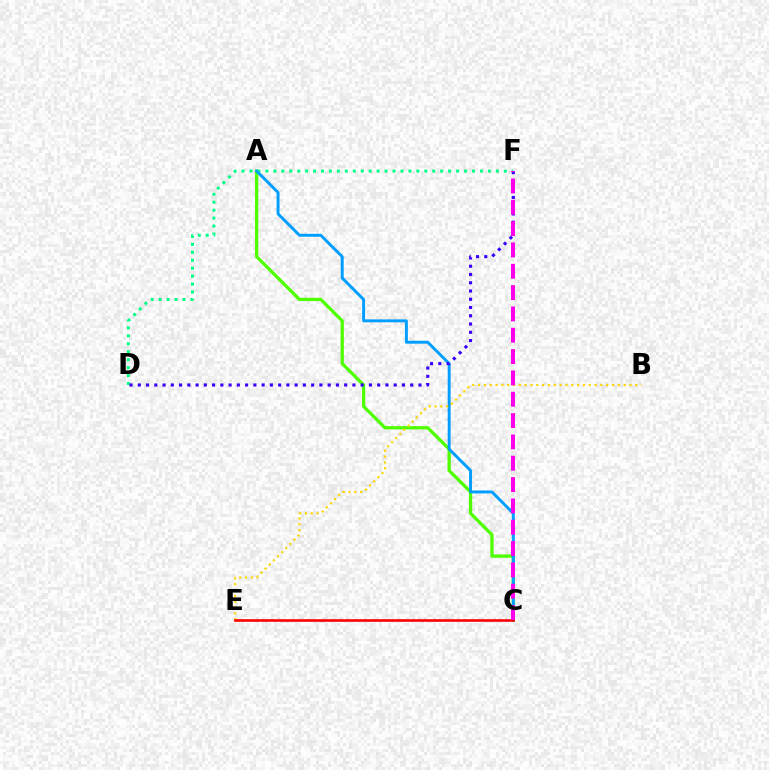{('D', 'F'): [{'color': '#00ff86', 'line_style': 'dotted', 'thickness': 2.16}, {'color': '#3700ff', 'line_style': 'dotted', 'thickness': 2.24}], ('A', 'C'): [{'color': '#4fff00', 'line_style': 'solid', 'thickness': 2.37}, {'color': '#009eff', 'line_style': 'solid', 'thickness': 2.11}], ('B', 'E'): [{'color': '#ffd500', 'line_style': 'dotted', 'thickness': 1.58}], ('C', 'E'): [{'color': '#ff0000', 'line_style': 'solid', 'thickness': 1.89}], ('C', 'F'): [{'color': '#ff00ed', 'line_style': 'dashed', 'thickness': 2.9}]}